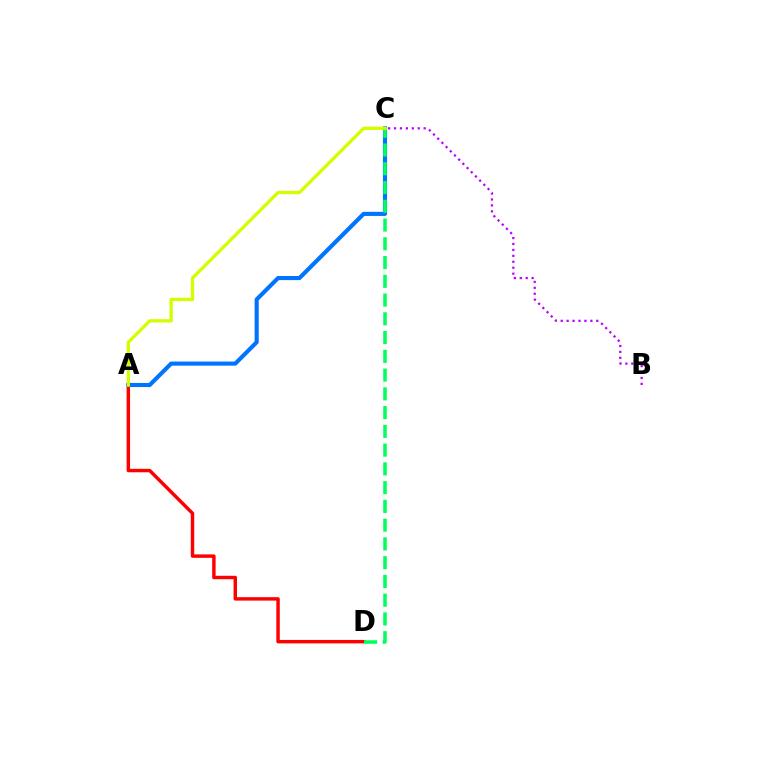{('A', 'D'): [{'color': '#ff0000', 'line_style': 'solid', 'thickness': 2.48}], ('A', 'C'): [{'color': '#0074ff', 'line_style': 'solid', 'thickness': 2.97}, {'color': '#d1ff00', 'line_style': 'solid', 'thickness': 2.38}], ('C', 'D'): [{'color': '#00ff5c', 'line_style': 'dashed', 'thickness': 2.55}], ('B', 'C'): [{'color': '#b900ff', 'line_style': 'dotted', 'thickness': 1.61}]}